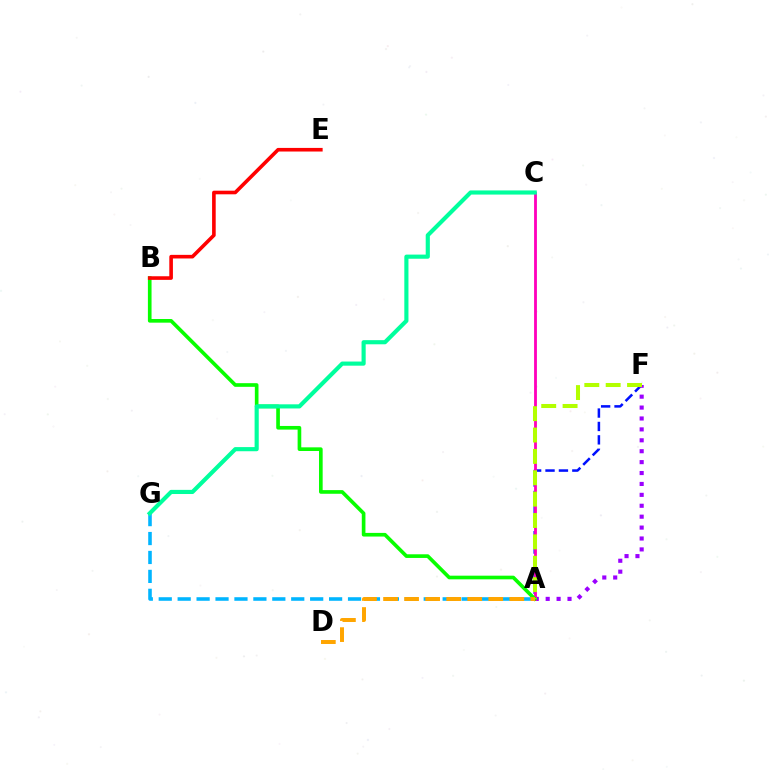{('A', 'F'): [{'color': '#0010ff', 'line_style': 'dashed', 'thickness': 1.82}, {'color': '#9b00ff', 'line_style': 'dotted', 'thickness': 2.96}, {'color': '#b3ff00', 'line_style': 'dashed', 'thickness': 2.9}], ('A', 'C'): [{'color': '#ff00bd', 'line_style': 'solid', 'thickness': 2.04}], ('A', 'G'): [{'color': '#00b5ff', 'line_style': 'dashed', 'thickness': 2.57}], ('A', 'B'): [{'color': '#08ff00', 'line_style': 'solid', 'thickness': 2.63}], ('C', 'G'): [{'color': '#00ff9d', 'line_style': 'solid', 'thickness': 2.98}], ('A', 'D'): [{'color': '#ffa500', 'line_style': 'dashed', 'thickness': 2.86}], ('B', 'E'): [{'color': '#ff0000', 'line_style': 'solid', 'thickness': 2.6}]}